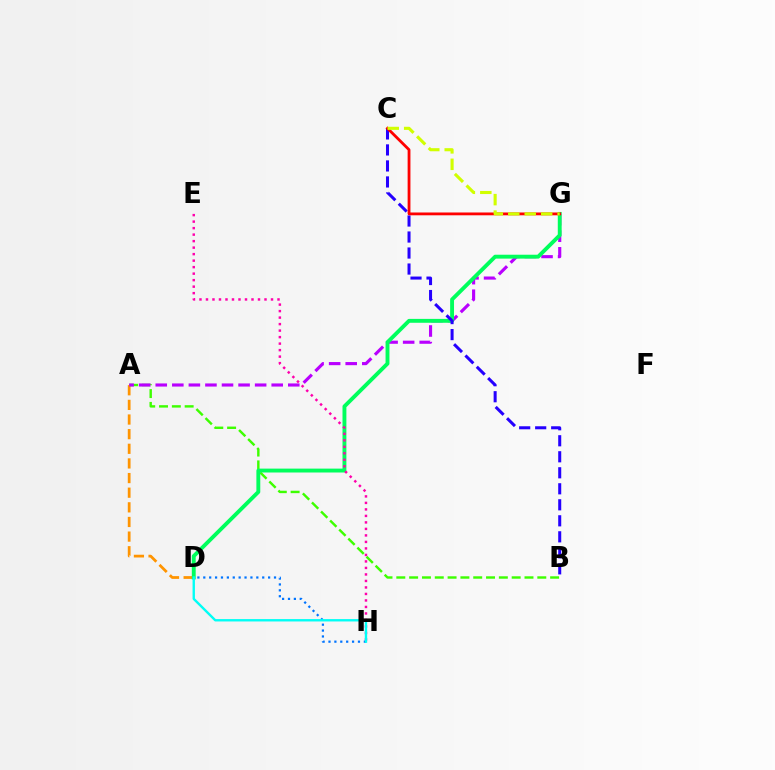{('A', 'B'): [{'color': '#3dff00', 'line_style': 'dashed', 'thickness': 1.74}], ('A', 'D'): [{'color': '#ff9400', 'line_style': 'dashed', 'thickness': 1.99}], ('A', 'G'): [{'color': '#b900ff', 'line_style': 'dashed', 'thickness': 2.25}], ('D', 'G'): [{'color': '#00ff5c', 'line_style': 'solid', 'thickness': 2.8}], ('E', 'H'): [{'color': '#ff00ac', 'line_style': 'dotted', 'thickness': 1.77}], ('B', 'C'): [{'color': '#2500ff', 'line_style': 'dashed', 'thickness': 2.17}], ('D', 'H'): [{'color': '#0074ff', 'line_style': 'dotted', 'thickness': 1.6}, {'color': '#00fff6', 'line_style': 'solid', 'thickness': 1.71}], ('C', 'G'): [{'color': '#ff0000', 'line_style': 'solid', 'thickness': 2.02}, {'color': '#d1ff00', 'line_style': 'dashed', 'thickness': 2.23}]}